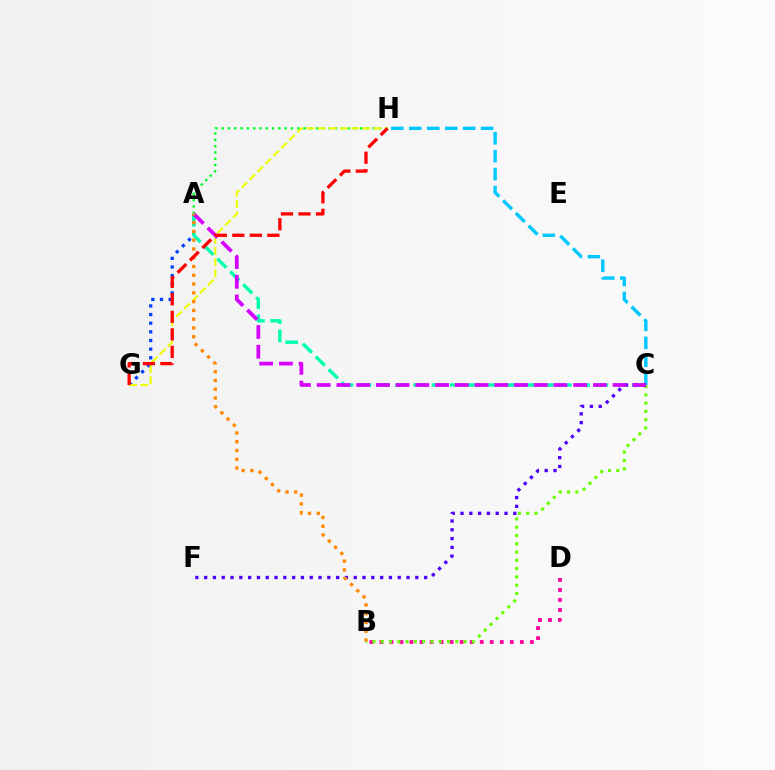{('A', 'G'): [{'color': '#003fff', 'line_style': 'dotted', 'thickness': 2.35}], ('B', 'D'): [{'color': '#ff00a0', 'line_style': 'dotted', 'thickness': 2.72}], ('A', 'C'): [{'color': '#00ffaf', 'line_style': 'dashed', 'thickness': 2.47}, {'color': '#d600ff', 'line_style': 'dashed', 'thickness': 2.68}], ('B', 'C'): [{'color': '#66ff00', 'line_style': 'dotted', 'thickness': 2.25}], ('A', 'H'): [{'color': '#00ff27', 'line_style': 'dotted', 'thickness': 1.71}], ('C', 'H'): [{'color': '#00c7ff', 'line_style': 'dashed', 'thickness': 2.44}], ('G', 'H'): [{'color': '#eeff00', 'line_style': 'dashed', 'thickness': 1.52}, {'color': '#ff0000', 'line_style': 'dashed', 'thickness': 2.38}], ('C', 'F'): [{'color': '#4f00ff', 'line_style': 'dotted', 'thickness': 2.39}], ('A', 'B'): [{'color': '#ff8800', 'line_style': 'dotted', 'thickness': 2.39}]}